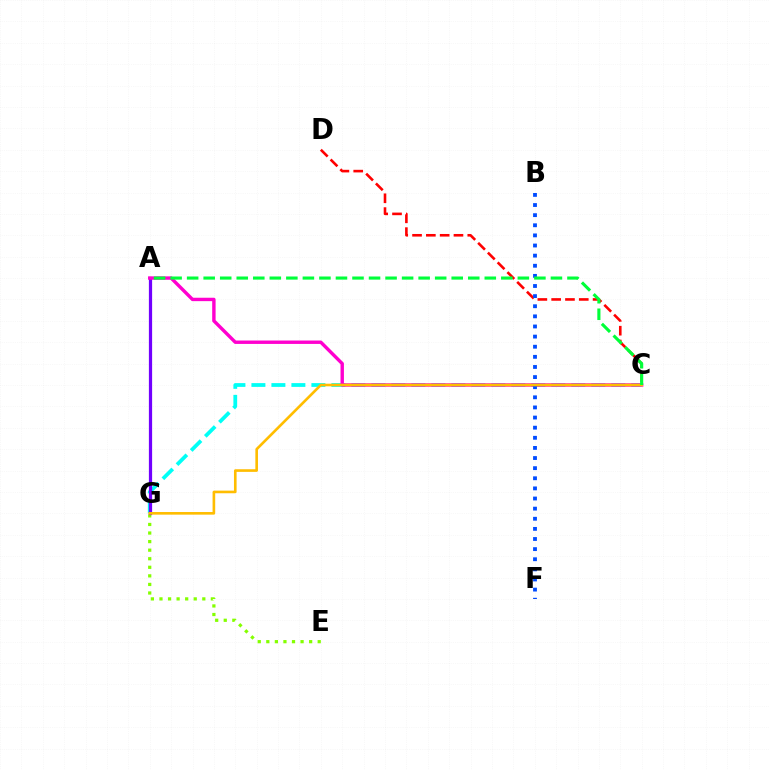{('C', 'D'): [{'color': '#ff0000', 'line_style': 'dashed', 'thickness': 1.88}], ('E', 'G'): [{'color': '#84ff00', 'line_style': 'dotted', 'thickness': 2.33}], ('C', 'G'): [{'color': '#00fff6', 'line_style': 'dashed', 'thickness': 2.72}, {'color': '#ffbd00', 'line_style': 'solid', 'thickness': 1.89}], ('A', 'G'): [{'color': '#7200ff', 'line_style': 'solid', 'thickness': 2.32}], ('A', 'C'): [{'color': '#ff00cf', 'line_style': 'solid', 'thickness': 2.45}, {'color': '#00ff39', 'line_style': 'dashed', 'thickness': 2.25}], ('B', 'F'): [{'color': '#004bff', 'line_style': 'dotted', 'thickness': 2.75}]}